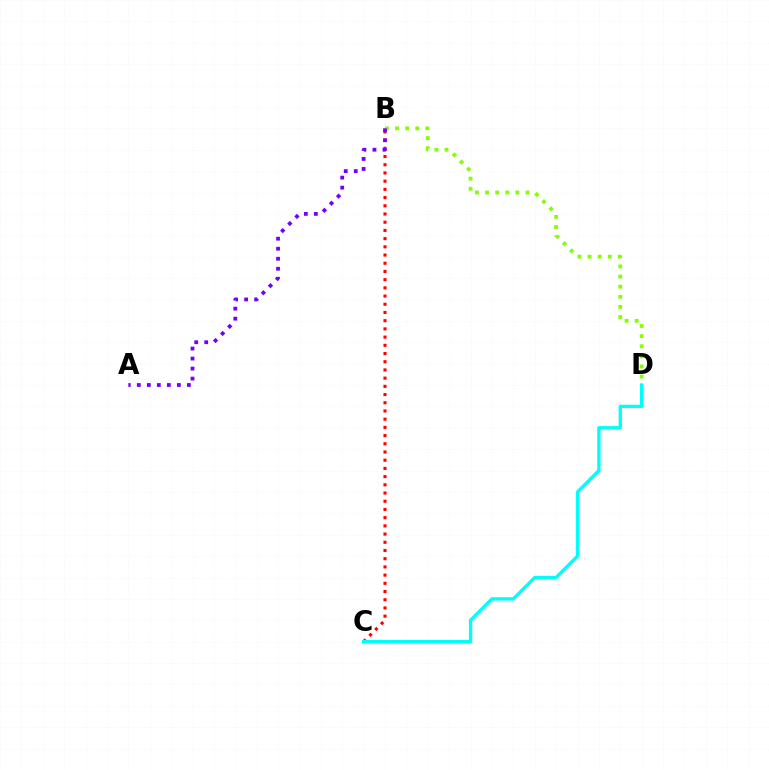{('B', 'D'): [{'color': '#84ff00', 'line_style': 'dotted', 'thickness': 2.75}], ('B', 'C'): [{'color': '#ff0000', 'line_style': 'dotted', 'thickness': 2.23}], ('C', 'D'): [{'color': '#00fff6', 'line_style': 'solid', 'thickness': 2.39}], ('A', 'B'): [{'color': '#7200ff', 'line_style': 'dotted', 'thickness': 2.72}]}